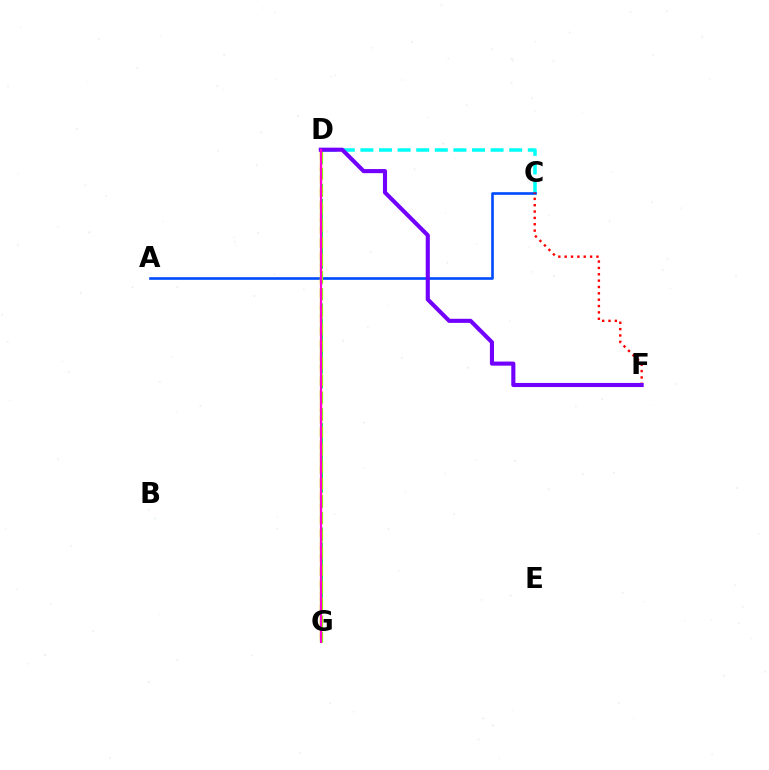{('D', 'G'): [{'color': '#00ff39', 'line_style': 'dashed', 'thickness': 2.03}, {'color': '#84ff00', 'line_style': 'dashed', 'thickness': 2.34}, {'color': '#ffbd00', 'line_style': 'dashed', 'thickness': 1.72}, {'color': '#ff00cf', 'line_style': 'solid', 'thickness': 1.53}], ('C', 'D'): [{'color': '#00fff6', 'line_style': 'dashed', 'thickness': 2.53}], ('A', 'C'): [{'color': '#004bff', 'line_style': 'solid', 'thickness': 1.9}], ('C', 'F'): [{'color': '#ff0000', 'line_style': 'dotted', 'thickness': 1.73}], ('D', 'F'): [{'color': '#7200ff', 'line_style': 'solid', 'thickness': 2.95}]}